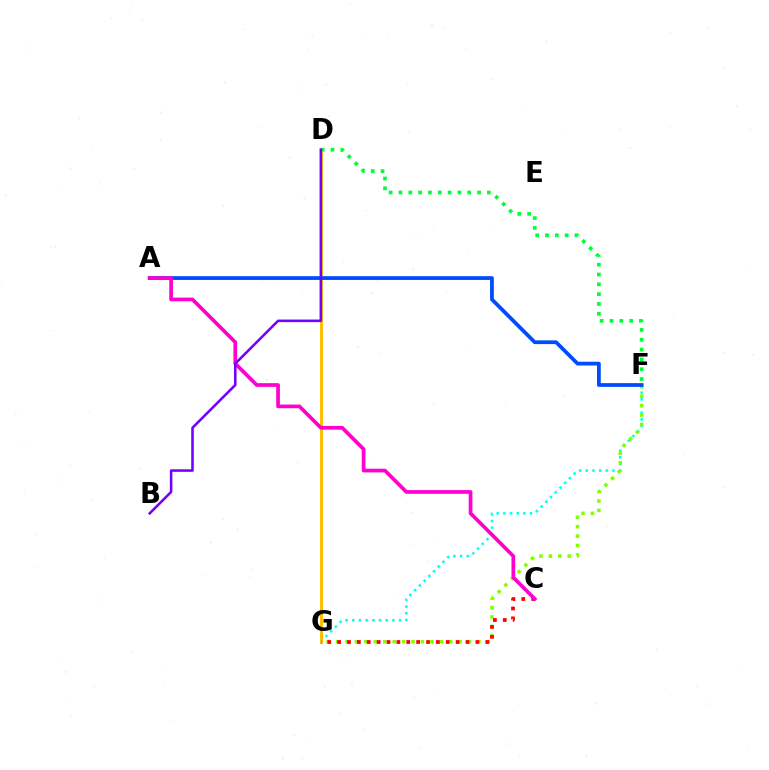{('F', 'G'): [{'color': '#00fff6', 'line_style': 'dotted', 'thickness': 1.81}, {'color': '#84ff00', 'line_style': 'dotted', 'thickness': 2.56}], ('D', 'G'): [{'color': '#ffbd00', 'line_style': 'solid', 'thickness': 2.11}], ('C', 'G'): [{'color': '#ff0000', 'line_style': 'dotted', 'thickness': 2.68}], ('A', 'F'): [{'color': '#004bff', 'line_style': 'solid', 'thickness': 2.7}], ('A', 'C'): [{'color': '#ff00cf', 'line_style': 'solid', 'thickness': 2.66}], ('D', 'F'): [{'color': '#00ff39', 'line_style': 'dotted', 'thickness': 2.67}], ('B', 'D'): [{'color': '#7200ff', 'line_style': 'solid', 'thickness': 1.84}]}